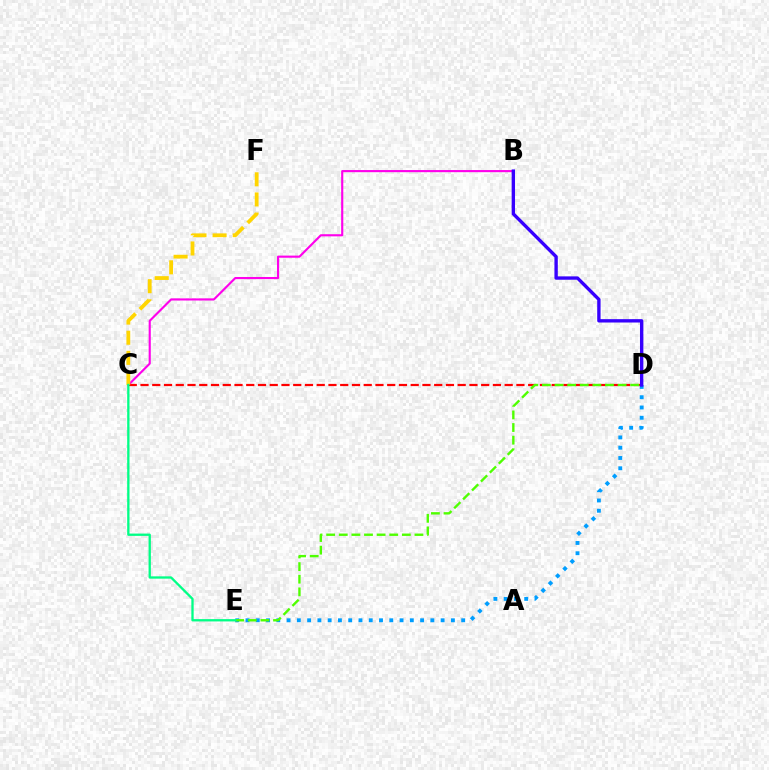{('B', 'C'): [{'color': '#ff00ed', 'line_style': 'solid', 'thickness': 1.54}], ('C', 'D'): [{'color': '#ff0000', 'line_style': 'dashed', 'thickness': 1.6}], ('D', 'E'): [{'color': '#009eff', 'line_style': 'dotted', 'thickness': 2.79}, {'color': '#4fff00', 'line_style': 'dashed', 'thickness': 1.71}], ('C', 'F'): [{'color': '#ffd500', 'line_style': 'dashed', 'thickness': 2.73}], ('C', 'E'): [{'color': '#00ff86', 'line_style': 'solid', 'thickness': 1.66}], ('B', 'D'): [{'color': '#3700ff', 'line_style': 'solid', 'thickness': 2.42}]}